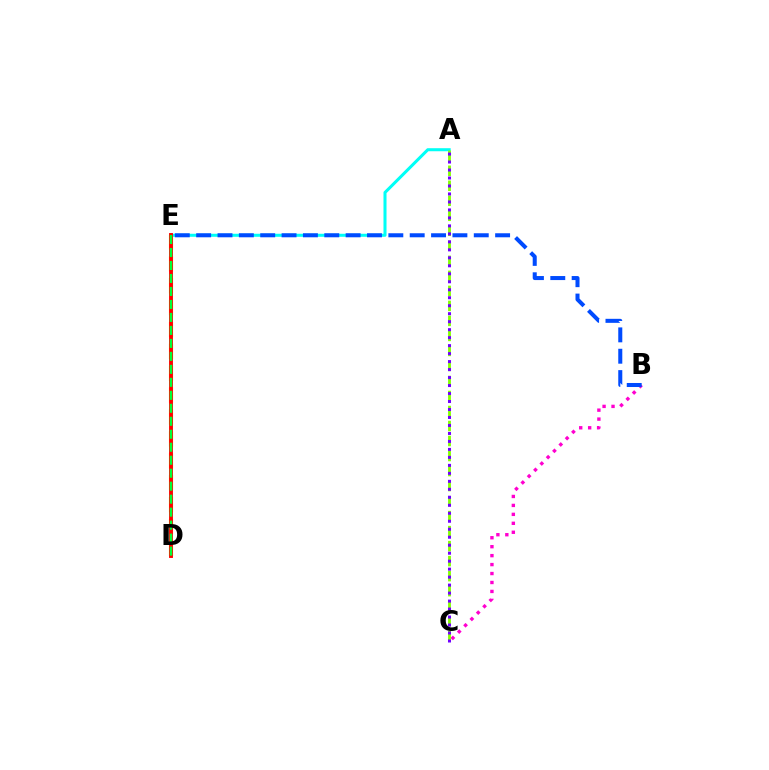{('A', 'E'): [{'color': '#00fff6', 'line_style': 'solid', 'thickness': 2.19}], ('D', 'E'): [{'color': '#ffbd00', 'line_style': 'dashed', 'thickness': 2.97}, {'color': '#ff0000', 'line_style': 'solid', 'thickness': 2.8}, {'color': '#00ff39', 'line_style': 'dashed', 'thickness': 1.76}], ('B', 'C'): [{'color': '#ff00cf', 'line_style': 'dotted', 'thickness': 2.43}], ('B', 'E'): [{'color': '#004bff', 'line_style': 'dashed', 'thickness': 2.9}], ('A', 'C'): [{'color': '#84ff00', 'line_style': 'dashed', 'thickness': 2.04}, {'color': '#7200ff', 'line_style': 'dotted', 'thickness': 2.17}]}